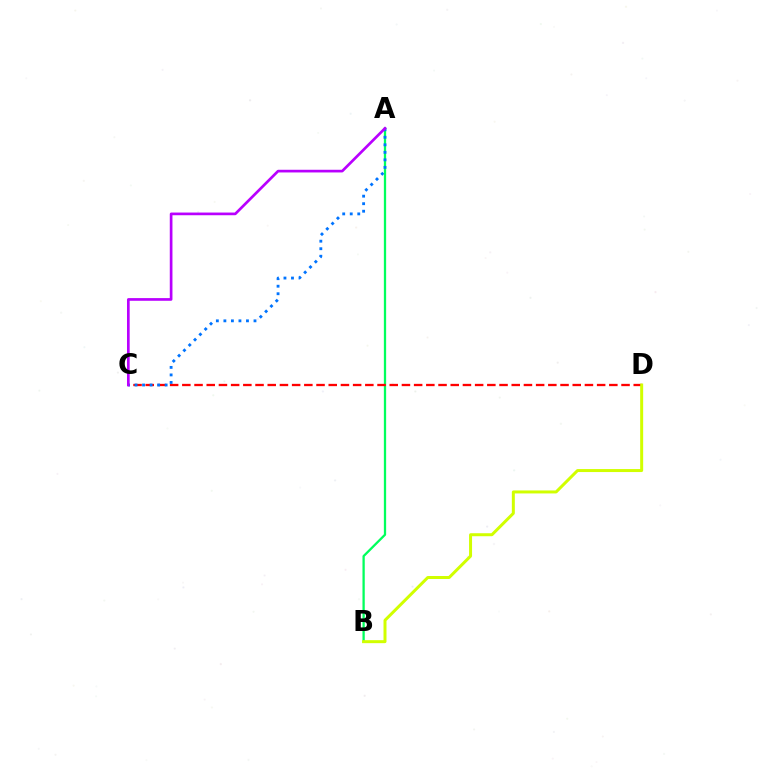{('A', 'B'): [{'color': '#00ff5c', 'line_style': 'solid', 'thickness': 1.65}], ('C', 'D'): [{'color': '#ff0000', 'line_style': 'dashed', 'thickness': 1.66}], ('B', 'D'): [{'color': '#d1ff00', 'line_style': 'solid', 'thickness': 2.15}], ('A', 'C'): [{'color': '#0074ff', 'line_style': 'dotted', 'thickness': 2.05}, {'color': '#b900ff', 'line_style': 'solid', 'thickness': 1.93}]}